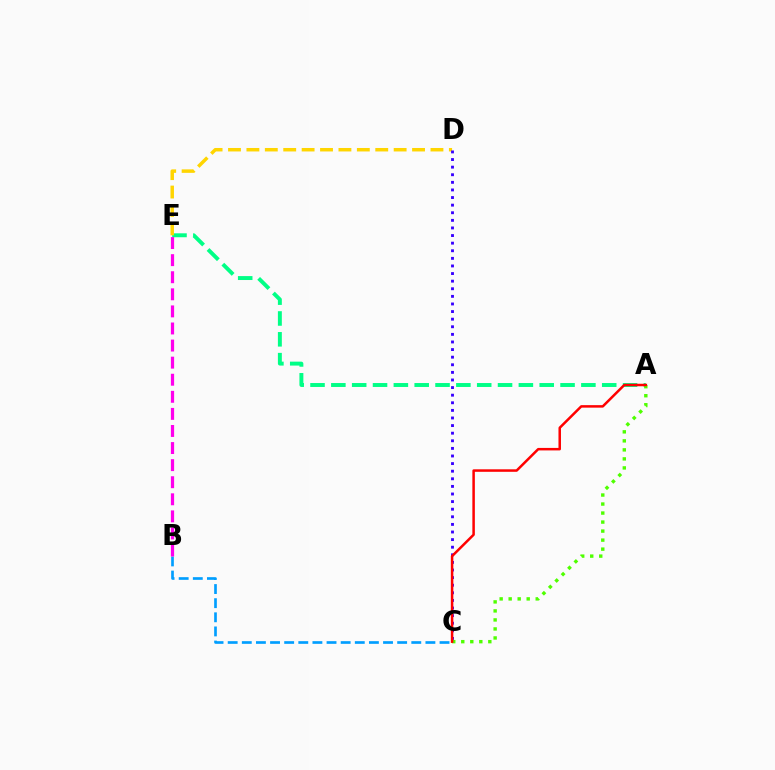{('A', 'E'): [{'color': '#00ff86', 'line_style': 'dashed', 'thickness': 2.83}], ('B', 'C'): [{'color': '#009eff', 'line_style': 'dashed', 'thickness': 1.92}], ('D', 'E'): [{'color': '#ffd500', 'line_style': 'dashed', 'thickness': 2.5}], ('B', 'E'): [{'color': '#ff00ed', 'line_style': 'dashed', 'thickness': 2.32}], ('C', 'D'): [{'color': '#3700ff', 'line_style': 'dotted', 'thickness': 2.07}], ('A', 'C'): [{'color': '#4fff00', 'line_style': 'dotted', 'thickness': 2.45}, {'color': '#ff0000', 'line_style': 'solid', 'thickness': 1.8}]}